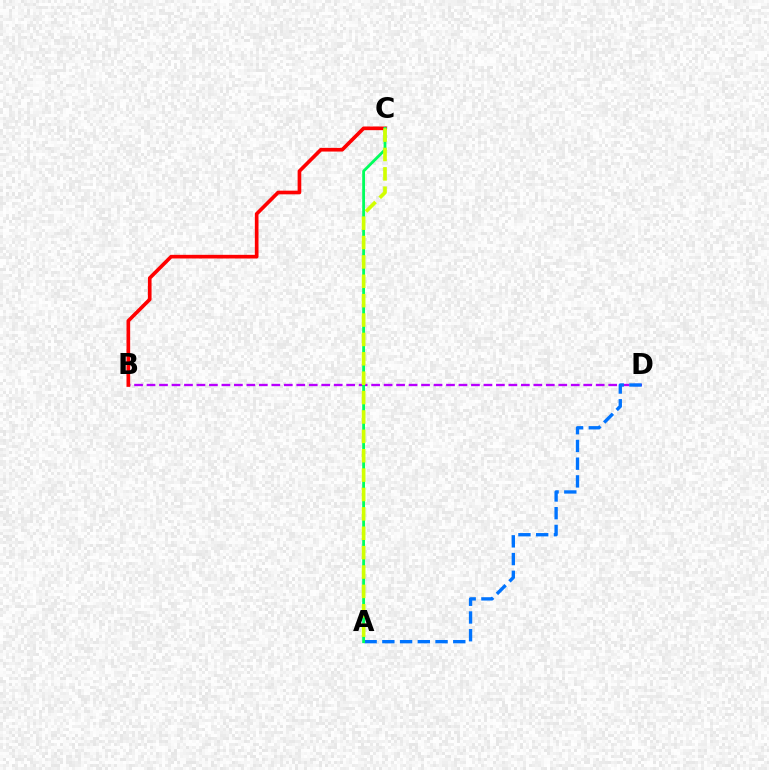{('B', 'D'): [{'color': '#b900ff', 'line_style': 'dashed', 'thickness': 1.7}], ('A', 'D'): [{'color': '#0074ff', 'line_style': 'dashed', 'thickness': 2.41}], ('B', 'C'): [{'color': '#ff0000', 'line_style': 'solid', 'thickness': 2.64}], ('A', 'C'): [{'color': '#00ff5c', 'line_style': 'solid', 'thickness': 2.02}, {'color': '#d1ff00', 'line_style': 'dashed', 'thickness': 2.63}]}